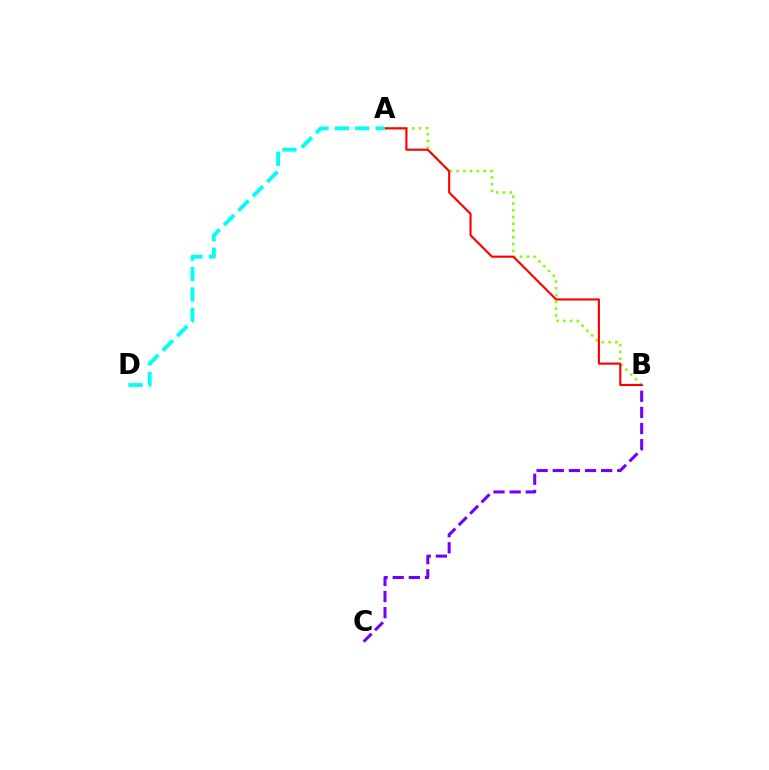{('A', 'B'): [{'color': '#84ff00', 'line_style': 'dotted', 'thickness': 1.84}, {'color': '#ff0000', 'line_style': 'solid', 'thickness': 1.54}], ('A', 'D'): [{'color': '#00fff6', 'line_style': 'dashed', 'thickness': 2.77}], ('B', 'C'): [{'color': '#7200ff', 'line_style': 'dashed', 'thickness': 2.19}]}